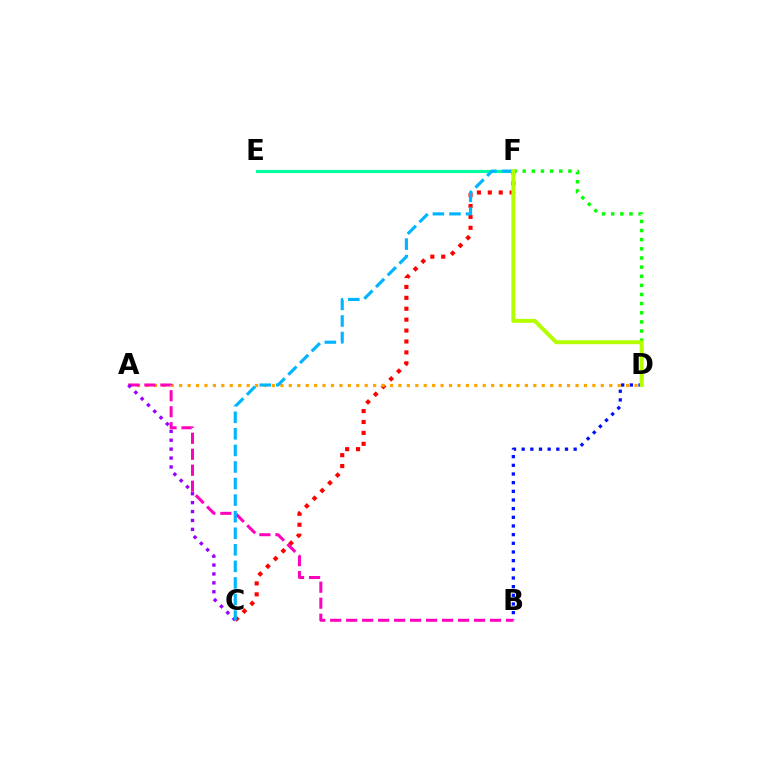{('E', 'F'): [{'color': '#00ff9d', 'line_style': 'solid', 'thickness': 2.24}], ('B', 'D'): [{'color': '#0010ff', 'line_style': 'dotted', 'thickness': 2.35}], ('C', 'F'): [{'color': '#ff0000', 'line_style': 'dotted', 'thickness': 2.97}, {'color': '#00b5ff', 'line_style': 'dashed', 'thickness': 2.25}], ('A', 'D'): [{'color': '#ffa500', 'line_style': 'dotted', 'thickness': 2.29}], ('D', 'F'): [{'color': '#08ff00', 'line_style': 'dotted', 'thickness': 2.48}, {'color': '#b3ff00', 'line_style': 'solid', 'thickness': 2.84}], ('A', 'B'): [{'color': '#ff00bd', 'line_style': 'dashed', 'thickness': 2.17}], ('A', 'C'): [{'color': '#9b00ff', 'line_style': 'dotted', 'thickness': 2.42}]}